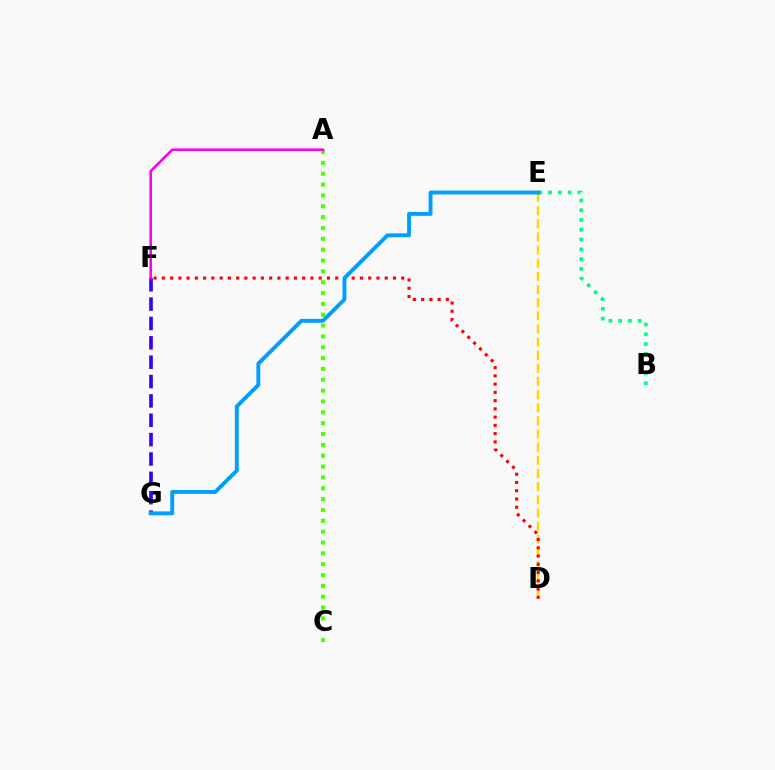{('F', 'G'): [{'color': '#3700ff', 'line_style': 'dashed', 'thickness': 2.63}], ('D', 'E'): [{'color': '#ffd500', 'line_style': 'dashed', 'thickness': 1.78}], ('B', 'E'): [{'color': '#00ff86', 'line_style': 'dotted', 'thickness': 2.66}], ('A', 'C'): [{'color': '#4fff00', 'line_style': 'dotted', 'thickness': 2.95}], ('A', 'F'): [{'color': '#ff00ed', 'line_style': 'solid', 'thickness': 1.87}], ('D', 'F'): [{'color': '#ff0000', 'line_style': 'dotted', 'thickness': 2.24}], ('E', 'G'): [{'color': '#009eff', 'line_style': 'solid', 'thickness': 2.8}]}